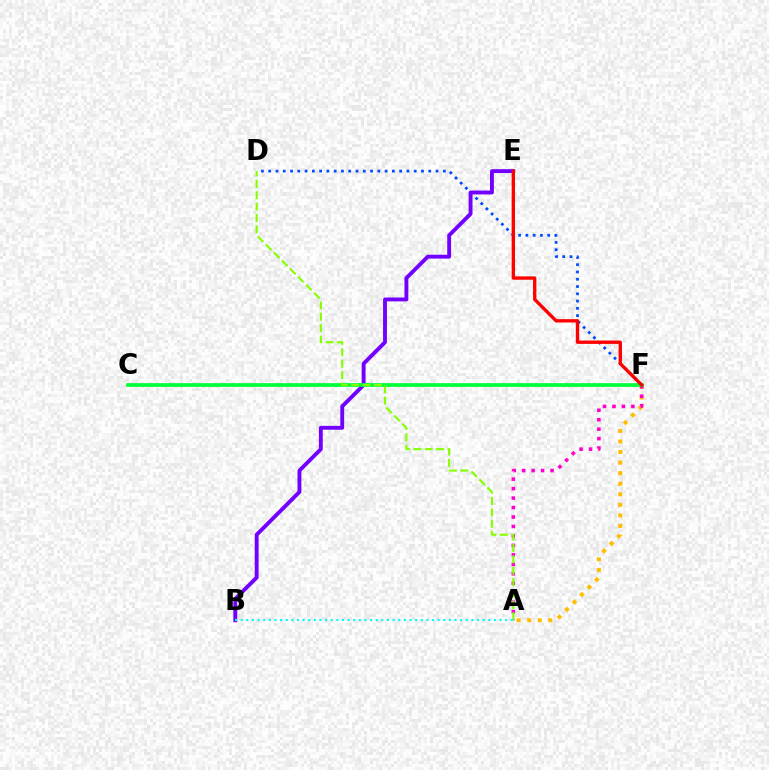{('A', 'F'): [{'color': '#ffbd00', 'line_style': 'dotted', 'thickness': 2.87}, {'color': '#ff00cf', 'line_style': 'dotted', 'thickness': 2.57}], ('D', 'F'): [{'color': '#004bff', 'line_style': 'dotted', 'thickness': 1.98}], ('B', 'E'): [{'color': '#7200ff', 'line_style': 'solid', 'thickness': 2.79}], ('C', 'F'): [{'color': '#00ff39', 'line_style': 'solid', 'thickness': 2.67}], ('A', 'D'): [{'color': '#84ff00', 'line_style': 'dashed', 'thickness': 1.55}], ('A', 'B'): [{'color': '#00fff6', 'line_style': 'dotted', 'thickness': 1.53}], ('E', 'F'): [{'color': '#ff0000', 'line_style': 'solid', 'thickness': 2.41}]}